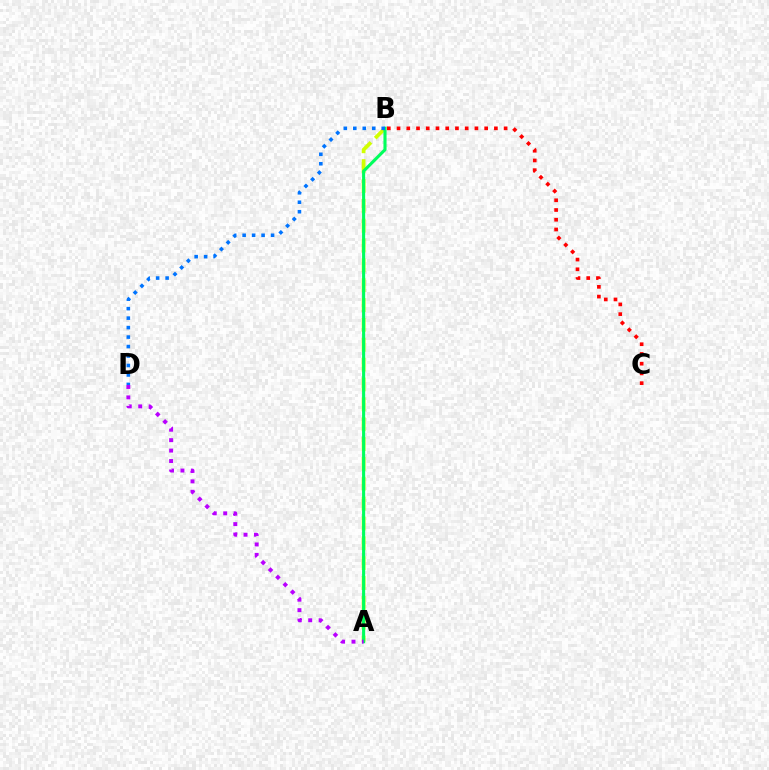{('A', 'B'): [{'color': '#d1ff00', 'line_style': 'dashed', 'thickness': 2.7}, {'color': '#00ff5c', 'line_style': 'solid', 'thickness': 2.23}], ('B', 'C'): [{'color': '#ff0000', 'line_style': 'dotted', 'thickness': 2.65}], ('A', 'D'): [{'color': '#b900ff', 'line_style': 'dotted', 'thickness': 2.83}], ('B', 'D'): [{'color': '#0074ff', 'line_style': 'dotted', 'thickness': 2.57}]}